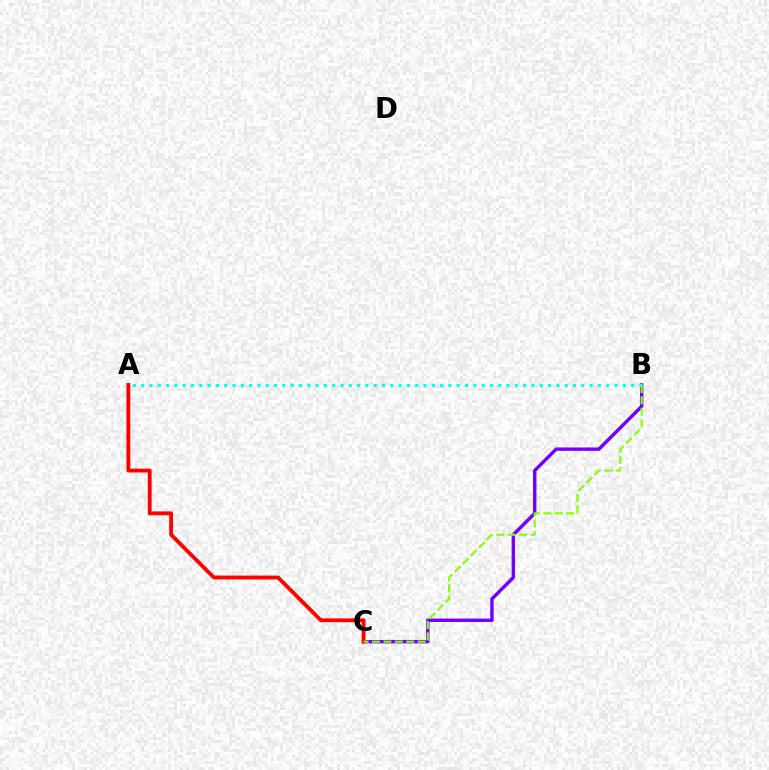{('B', 'C'): [{'color': '#7200ff', 'line_style': 'solid', 'thickness': 2.45}, {'color': '#84ff00', 'line_style': 'dashed', 'thickness': 1.55}], ('A', 'B'): [{'color': '#00fff6', 'line_style': 'dotted', 'thickness': 2.26}], ('A', 'C'): [{'color': '#ff0000', 'line_style': 'solid', 'thickness': 2.75}]}